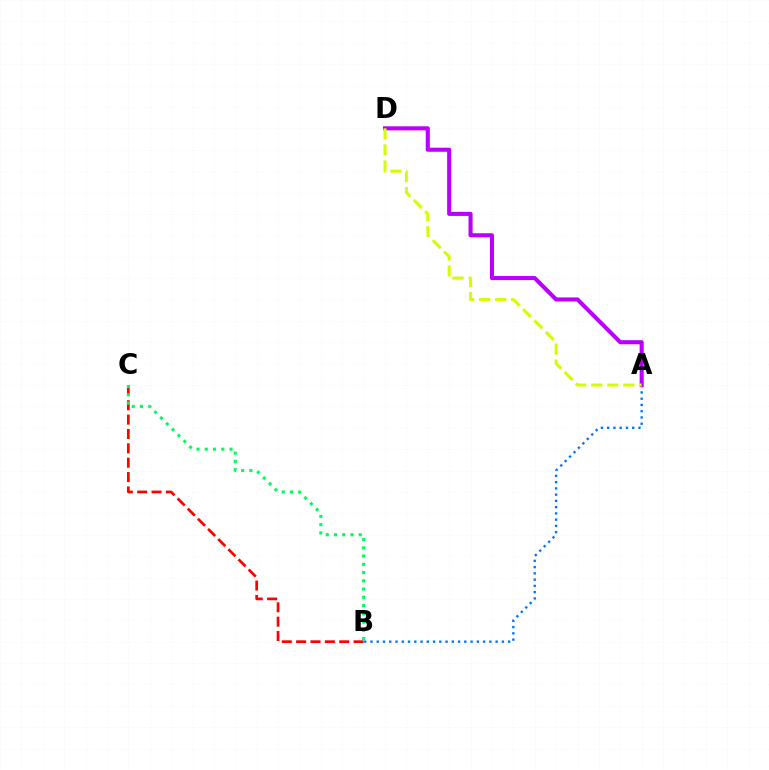{('A', 'B'): [{'color': '#0074ff', 'line_style': 'dotted', 'thickness': 1.7}], ('A', 'D'): [{'color': '#b900ff', 'line_style': 'solid', 'thickness': 2.94}, {'color': '#d1ff00', 'line_style': 'dashed', 'thickness': 2.17}], ('B', 'C'): [{'color': '#ff0000', 'line_style': 'dashed', 'thickness': 1.95}, {'color': '#00ff5c', 'line_style': 'dotted', 'thickness': 2.24}]}